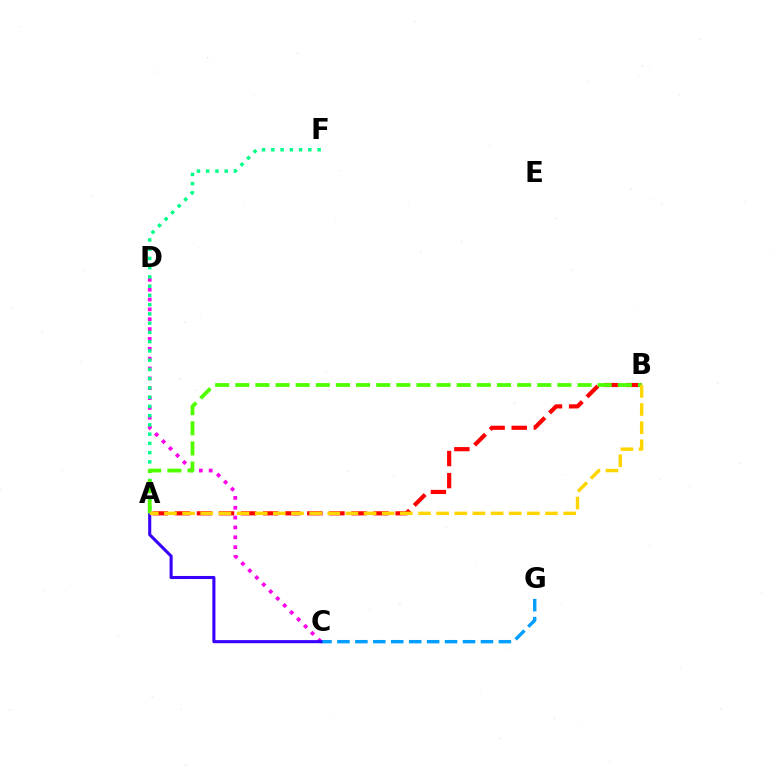{('C', 'D'): [{'color': '#ff00ed', 'line_style': 'dotted', 'thickness': 2.68}], ('C', 'G'): [{'color': '#009eff', 'line_style': 'dashed', 'thickness': 2.44}], ('A', 'F'): [{'color': '#00ff86', 'line_style': 'dotted', 'thickness': 2.51}], ('A', 'C'): [{'color': '#3700ff', 'line_style': 'solid', 'thickness': 2.22}], ('A', 'B'): [{'color': '#ff0000', 'line_style': 'dashed', 'thickness': 3.0}, {'color': '#4fff00', 'line_style': 'dashed', 'thickness': 2.73}, {'color': '#ffd500', 'line_style': 'dashed', 'thickness': 2.47}]}